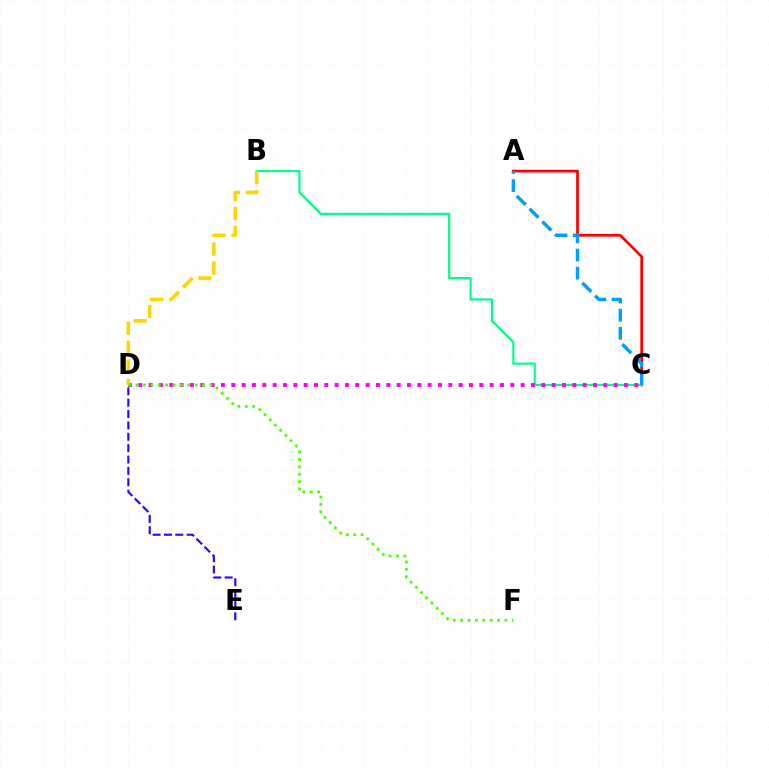{('A', 'C'): [{'color': '#ff0000', 'line_style': 'solid', 'thickness': 1.94}, {'color': '#009eff', 'line_style': 'dashed', 'thickness': 2.46}], ('B', 'C'): [{'color': '#00ff86', 'line_style': 'solid', 'thickness': 1.55}], ('D', 'E'): [{'color': '#3700ff', 'line_style': 'dashed', 'thickness': 1.54}], ('C', 'D'): [{'color': '#ff00ed', 'line_style': 'dotted', 'thickness': 2.81}], ('B', 'D'): [{'color': '#ffd500', 'line_style': 'dashed', 'thickness': 2.58}], ('D', 'F'): [{'color': '#4fff00', 'line_style': 'dotted', 'thickness': 2.0}]}